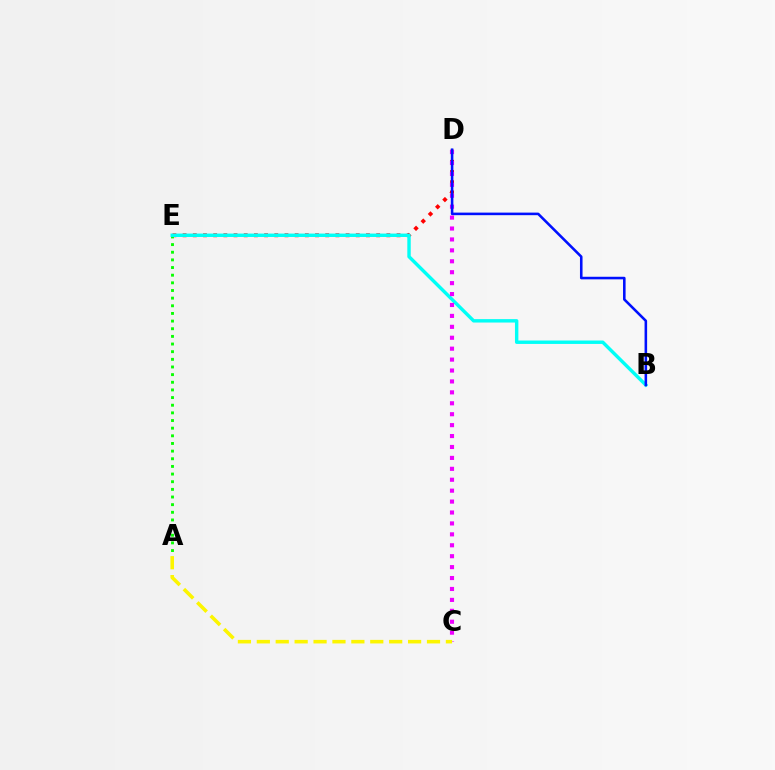{('D', 'E'): [{'color': '#ff0000', 'line_style': 'dotted', 'thickness': 2.77}], ('A', 'E'): [{'color': '#08ff00', 'line_style': 'dotted', 'thickness': 2.08}], ('B', 'E'): [{'color': '#00fff6', 'line_style': 'solid', 'thickness': 2.46}], ('C', 'D'): [{'color': '#ee00ff', 'line_style': 'dotted', 'thickness': 2.97}], ('B', 'D'): [{'color': '#0010ff', 'line_style': 'solid', 'thickness': 1.85}], ('A', 'C'): [{'color': '#fcf500', 'line_style': 'dashed', 'thickness': 2.57}]}